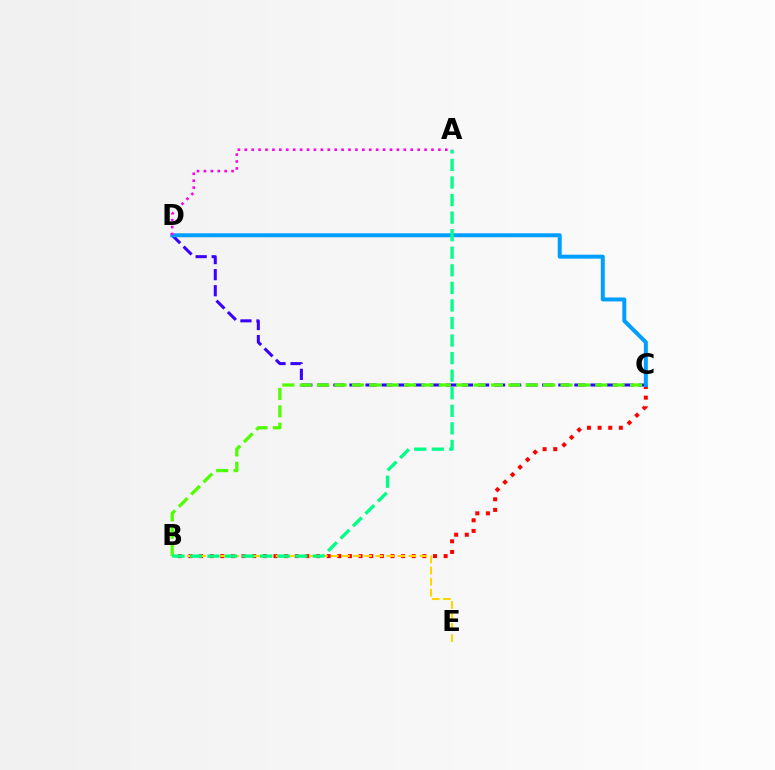{('B', 'C'): [{'color': '#ff0000', 'line_style': 'dotted', 'thickness': 2.89}, {'color': '#4fff00', 'line_style': 'dashed', 'thickness': 2.36}], ('C', 'D'): [{'color': '#3700ff', 'line_style': 'dashed', 'thickness': 2.18}, {'color': '#009eff', 'line_style': 'solid', 'thickness': 2.86}], ('B', 'E'): [{'color': '#ffd500', 'line_style': 'dashed', 'thickness': 1.5}], ('A', 'B'): [{'color': '#00ff86', 'line_style': 'dashed', 'thickness': 2.39}], ('A', 'D'): [{'color': '#ff00ed', 'line_style': 'dotted', 'thickness': 1.88}]}